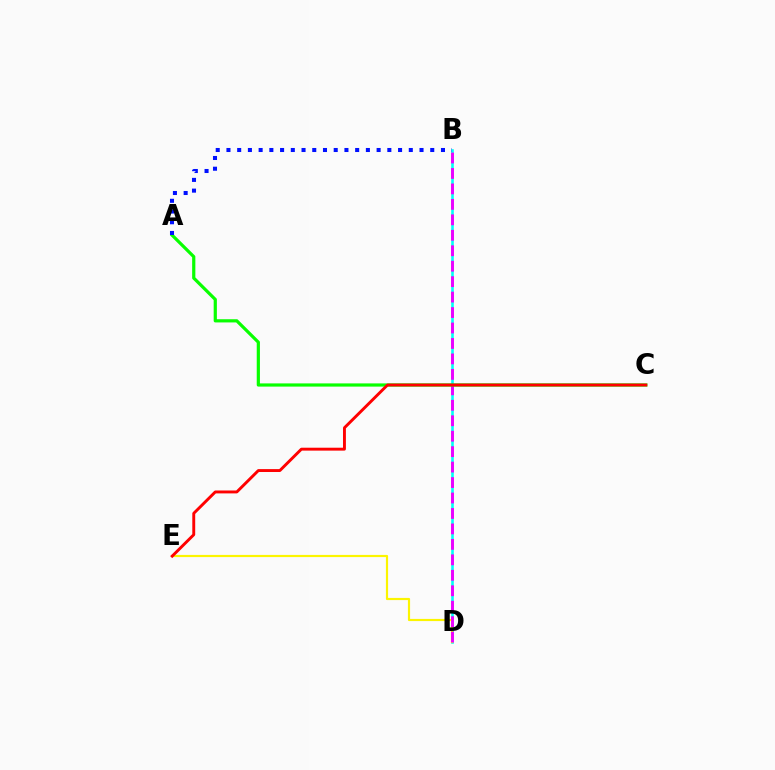{('B', 'D'): [{'color': '#00fff6', 'line_style': 'solid', 'thickness': 1.87}, {'color': '#ee00ff', 'line_style': 'dashed', 'thickness': 2.1}], ('D', 'E'): [{'color': '#fcf500', 'line_style': 'solid', 'thickness': 1.57}], ('A', 'C'): [{'color': '#08ff00', 'line_style': 'solid', 'thickness': 2.31}], ('C', 'E'): [{'color': '#ff0000', 'line_style': 'solid', 'thickness': 2.09}], ('A', 'B'): [{'color': '#0010ff', 'line_style': 'dotted', 'thickness': 2.91}]}